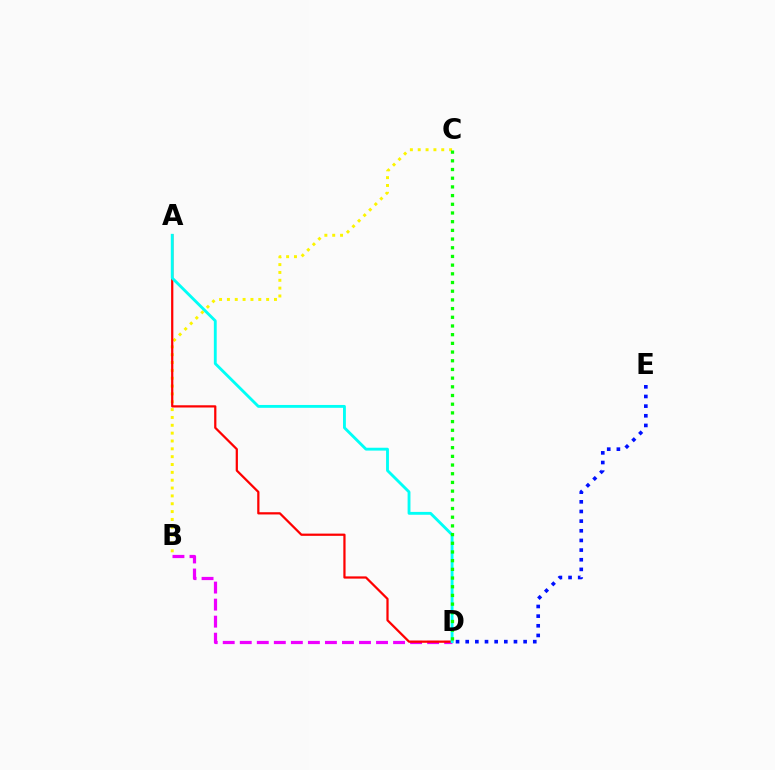{('B', 'C'): [{'color': '#fcf500', 'line_style': 'dotted', 'thickness': 2.13}], ('B', 'D'): [{'color': '#ee00ff', 'line_style': 'dashed', 'thickness': 2.31}], ('A', 'D'): [{'color': '#ff0000', 'line_style': 'solid', 'thickness': 1.61}, {'color': '#00fff6', 'line_style': 'solid', 'thickness': 2.06}], ('C', 'D'): [{'color': '#08ff00', 'line_style': 'dotted', 'thickness': 2.36}], ('D', 'E'): [{'color': '#0010ff', 'line_style': 'dotted', 'thickness': 2.62}]}